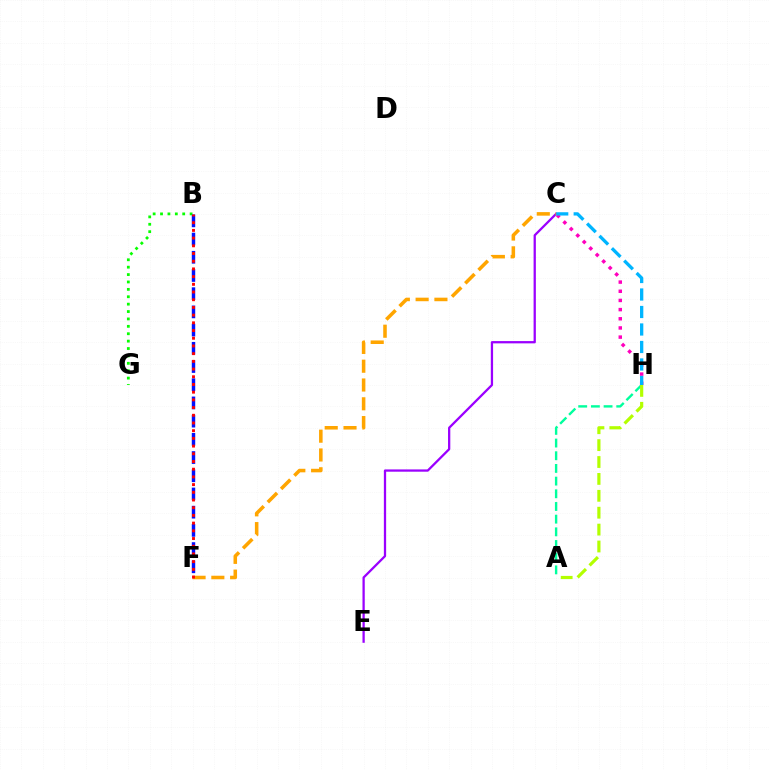{('C', 'H'): [{'color': '#ff00bd', 'line_style': 'dotted', 'thickness': 2.49}, {'color': '#00b5ff', 'line_style': 'dashed', 'thickness': 2.38}], ('C', 'E'): [{'color': '#9b00ff', 'line_style': 'solid', 'thickness': 1.64}], ('A', 'H'): [{'color': '#00ff9d', 'line_style': 'dashed', 'thickness': 1.72}, {'color': '#b3ff00', 'line_style': 'dashed', 'thickness': 2.3}], ('B', 'G'): [{'color': '#08ff00', 'line_style': 'dotted', 'thickness': 2.01}], ('C', 'F'): [{'color': '#ffa500', 'line_style': 'dashed', 'thickness': 2.55}], ('B', 'F'): [{'color': '#0010ff', 'line_style': 'dashed', 'thickness': 2.47}, {'color': '#ff0000', 'line_style': 'dotted', 'thickness': 2.09}]}